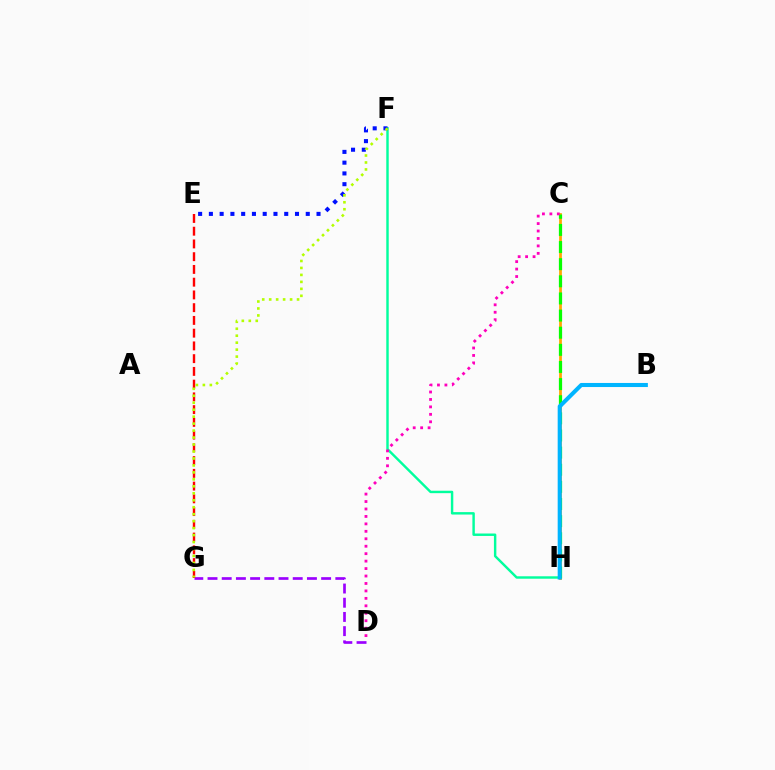{('F', 'H'): [{'color': '#00ff9d', 'line_style': 'solid', 'thickness': 1.75}], ('C', 'H'): [{'color': '#ffa500', 'line_style': 'solid', 'thickness': 1.98}, {'color': '#08ff00', 'line_style': 'dashed', 'thickness': 2.33}], ('D', 'G'): [{'color': '#9b00ff', 'line_style': 'dashed', 'thickness': 1.93}], ('E', 'G'): [{'color': '#ff0000', 'line_style': 'dashed', 'thickness': 1.73}], ('E', 'F'): [{'color': '#0010ff', 'line_style': 'dotted', 'thickness': 2.92}], ('B', 'H'): [{'color': '#00b5ff', 'line_style': 'solid', 'thickness': 2.94}], ('C', 'D'): [{'color': '#ff00bd', 'line_style': 'dotted', 'thickness': 2.02}], ('F', 'G'): [{'color': '#b3ff00', 'line_style': 'dotted', 'thickness': 1.89}]}